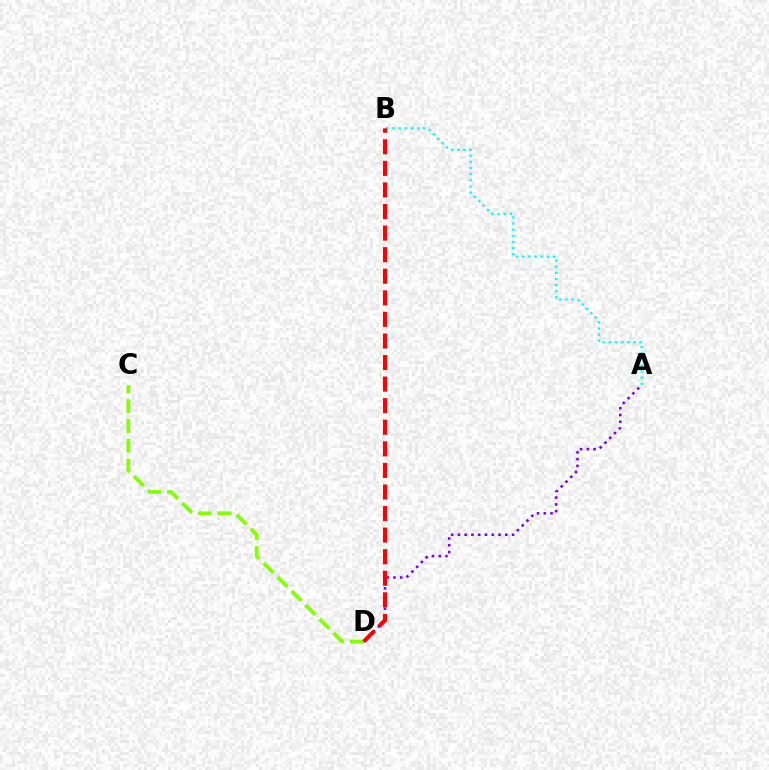{('A', 'D'): [{'color': '#7200ff', 'line_style': 'dotted', 'thickness': 1.84}], ('A', 'B'): [{'color': '#00fff6', 'line_style': 'dotted', 'thickness': 1.67}], ('C', 'D'): [{'color': '#84ff00', 'line_style': 'dashed', 'thickness': 2.69}], ('B', 'D'): [{'color': '#ff0000', 'line_style': 'dashed', 'thickness': 2.93}]}